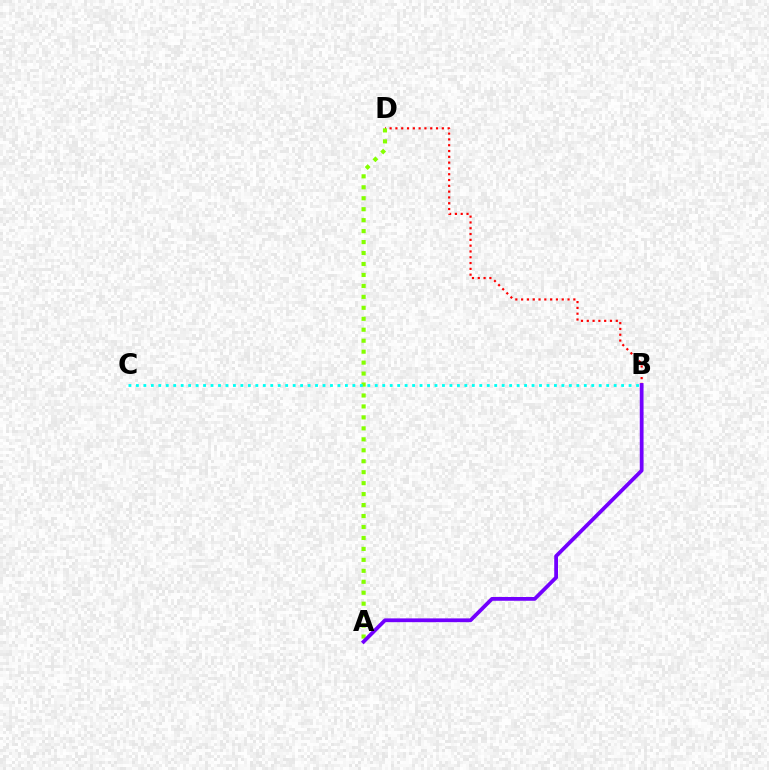{('B', 'D'): [{'color': '#ff0000', 'line_style': 'dotted', 'thickness': 1.58}], ('A', 'D'): [{'color': '#84ff00', 'line_style': 'dotted', 'thickness': 2.98}], ('A', 'B'): [{'color': '#7200ff', 'line_style': 'solid', 'thickness': 2.72}], ('B', 'C'): [{'color': '#00fff6', 'line_style': 'dotted', 'thickness': 2.03}]}